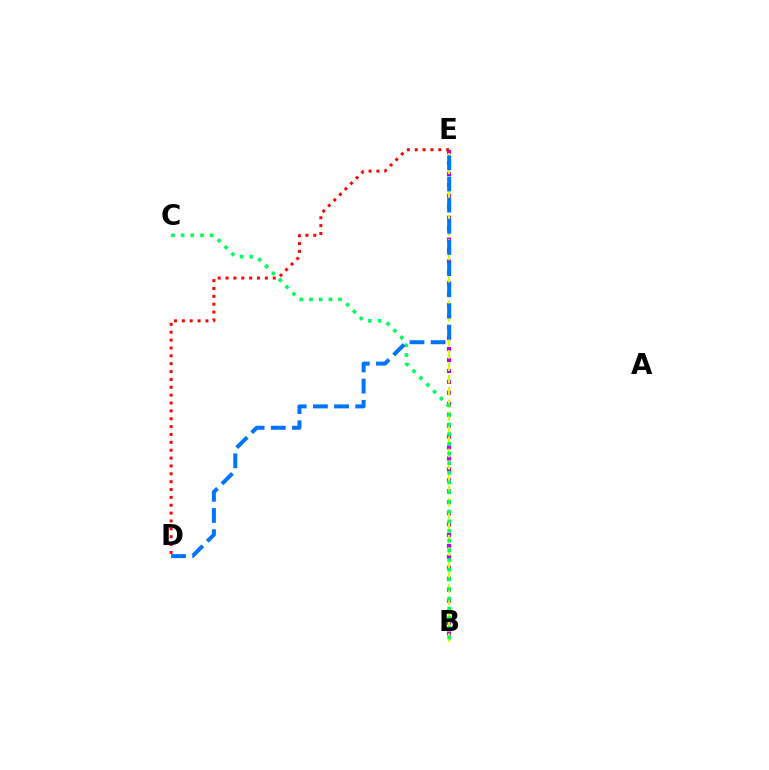{('B', 'E'): [{'color': '#b900ff', 'line_style': 'dotted', 'thickness': 2.97}, {'color': '#d1ff00', 'line_style': 'dashed', 'thickness': 1.67}], ('D', 'E'): [{'color': '#ff0000', 'line_style': 'dotted', 'thickness': 2.14}, {'color': '#0074ff', 'line_style': 'dashed', 'thickness': 2.88}], ('B', 'C'): [{'color': '#00ff5c', 'line_style': 'dotted', 'thickness': 2.63}]}